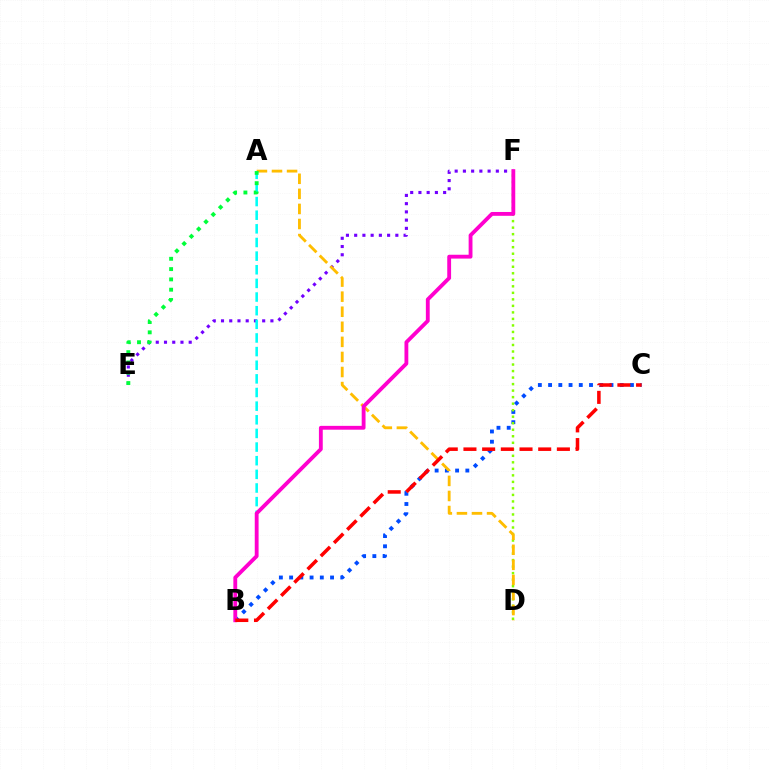{('B', 'C'): [{'color': '#004bff', 'line_style': 'dotted', 'thickness': 2.78}, {'color': '#ff0000', 'line_style': 'dashed', 'thickness': 2.54}], ('D', 'F'): [{'color': '#84ff00', 'line_style': 'dotted', 'thickness': 1.77}], ('E', 'F'): [{'color': '#7200ff', 'line_style': 'dotted', 'thickness': 2.24}], ('A', 'D'): [{'color': '#ffbd00', 'line_style': 'dashed', 'thickness': 2.05}], ('A', 'B'): [{'color': '#00fff6', 'line_style': 'dashed', 'thickness': 1.85}], ('A', 'E'): [{'color': '#00ff39', 'line_style': 'dotted', 'thickness': 2.8}], ('B', 'F'): [{'color': '#ff00cf', 'line_style': 'solid', 'thickness': 2.76}]}